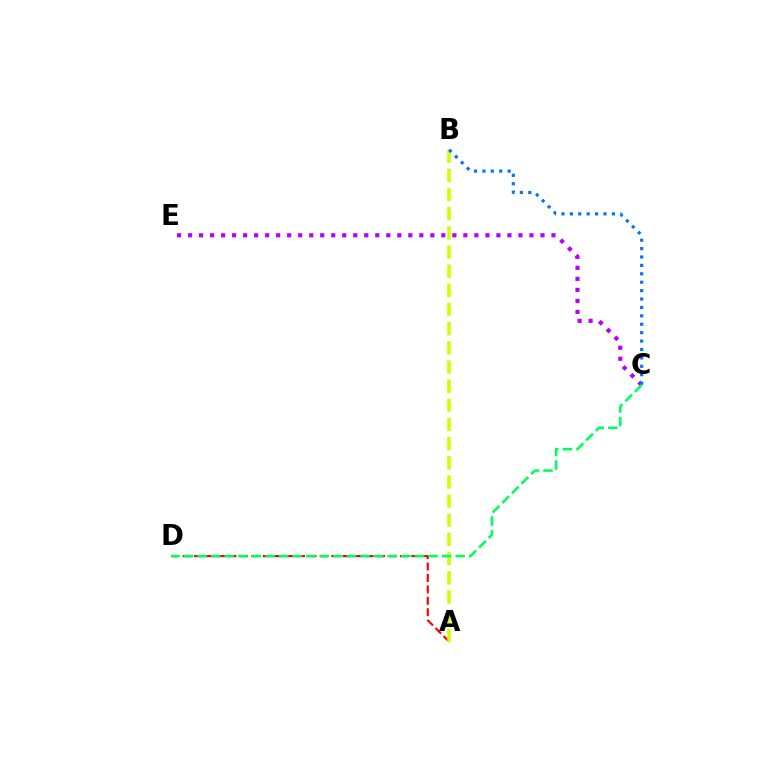{('A', 'D'): [{'color': '#ff0000', 'line_style': 'dashed', 'thickness': 1.55}], ('A', 'B'): [{'color': '#d1ff00', 'line_style': 'dashed', 'thickness': 2.6}], ('C', 'E'): [{'color': '#b900ff', 'line_style': 'dotted', 'thickness': 2.99}], ('B', 'C'): [{'color': '#0074ff', 'line_style': 'dotted', 'thickness': 2.28}], ('C', 'D'): [{'color': '#00ff5c', 'line_style': 'dashed', 'thickness': 1.85}]}